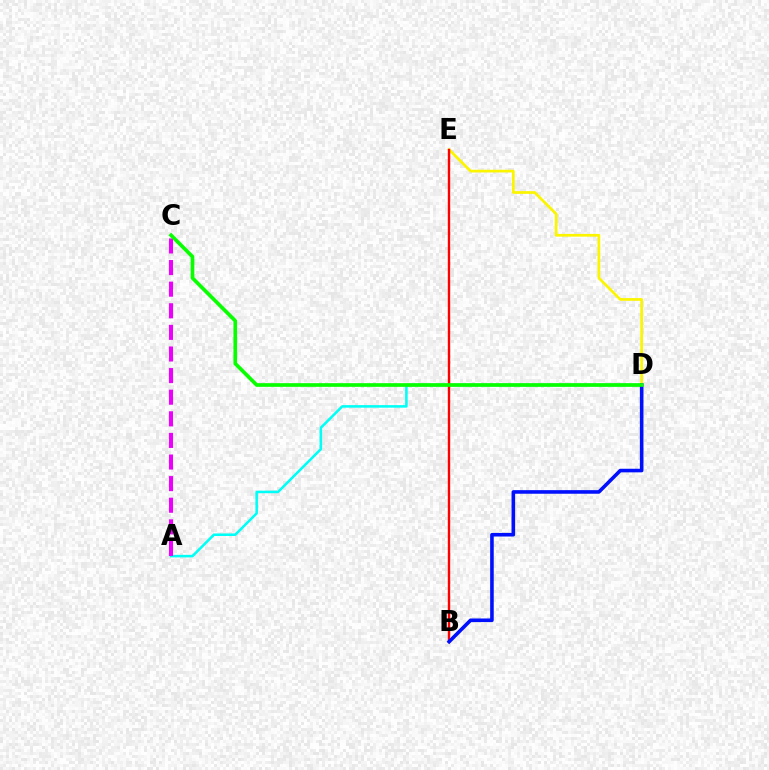{('A', 'D'): [{'color': '#00fff6', 'line_style': 'solid', 'thickness': 1.84}], ('D', 'E'): [{'color': '#fcf500', 'line_style': 'solid', 'thickness': 1.96}], ('B', 'E'): [{'color': '#ff0000', 'line_style': 'solid', 'thickness': 1.71}], ('B', 'D'): [{'color': '#0010ff', 'line_style': 'solid', 'thickness': 2.59}], ('A', 'C'): [{'color': '#ee00ff', 'line_style': 'dashed', 'thickness': 2.94}], ('C', 'D'): [{'color': '#08ff00', 'line_style': 'solid', 'thickness': 2.65}]}